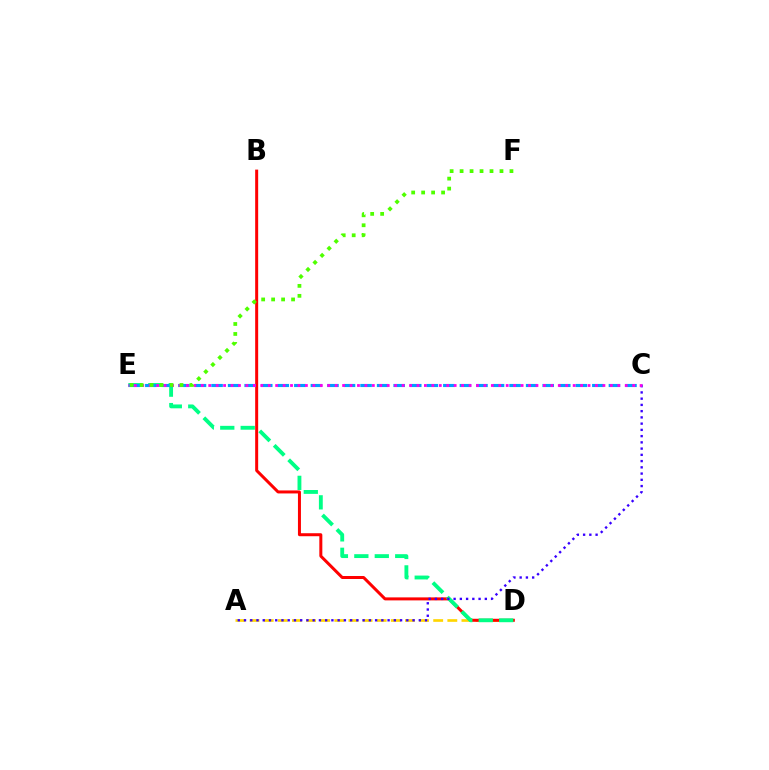{('A', 'D'): [{'color': '#ffd500', 'line_style': 'dashed', 'thickness': 1.92}], ('B', 'D'): [{'color': '#ff0000', 'line_style': 'solid', 'thickness': 2.16}], ('D', 'E'): [{'color': '#00ff86', 'line_style': 'dashed', 'thickness': 2.78}], ('A', 'C'): [{'color': '#3700ff', 'line_style': 'dotted', 'thickness': 1.7}], ('C', 'E'): [{'color': '#009eff', 'line_style': 'dashed', 'thickness': 2.25}, {'color': '#ff00ed', 'line_style': 'dotted', 'thickness': 2.02}], ('E', 'F'): [{'color': '#4fff00', 'line_style': 'dotted', 'thickness': 2.71}]}